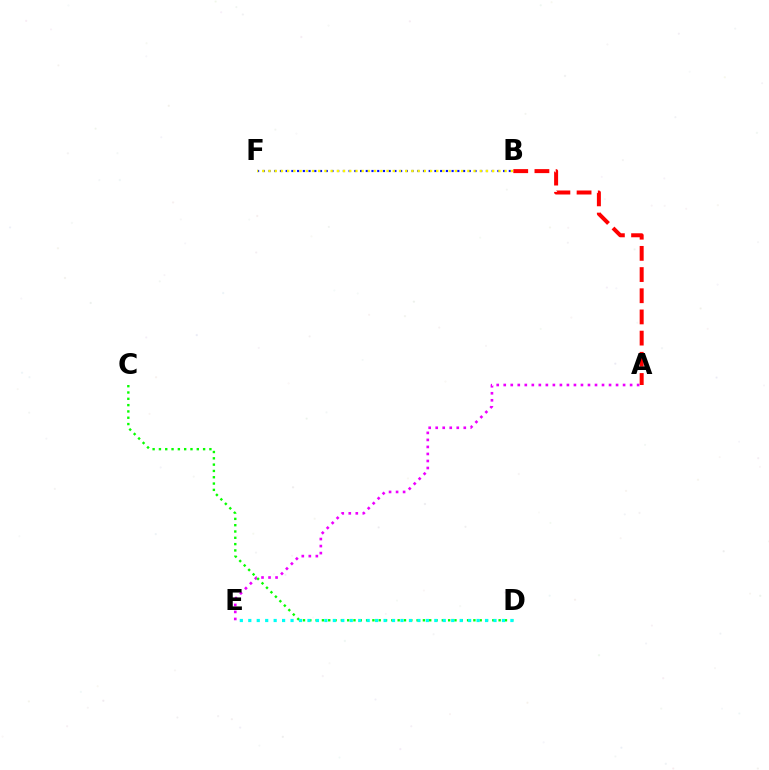{('A', 'B'): [{'color': '#ff0000', 'line_style': 'dashed', 'thickness': 2.88}], ('A', 'E'): [{'color': '#ee00ff', 'line_style': 'dotted', 'thickness': 1.91}], ('C', 'D'): [{'color': '#08ff00', 'line_style': 'dotted', 'thickness': 1.71}], ('B', 'F'): [{'color': '#0010ff', 'line_style': 'dotted', 'thickness': 1.55}, {'color': '#fcf500', 'line_style': 'dotted', 'thickness': 1.69}], ('D', 'E'): [{'color': '#00fff6', 'line_style': 'dotted', 'thickness': 2.3}]}